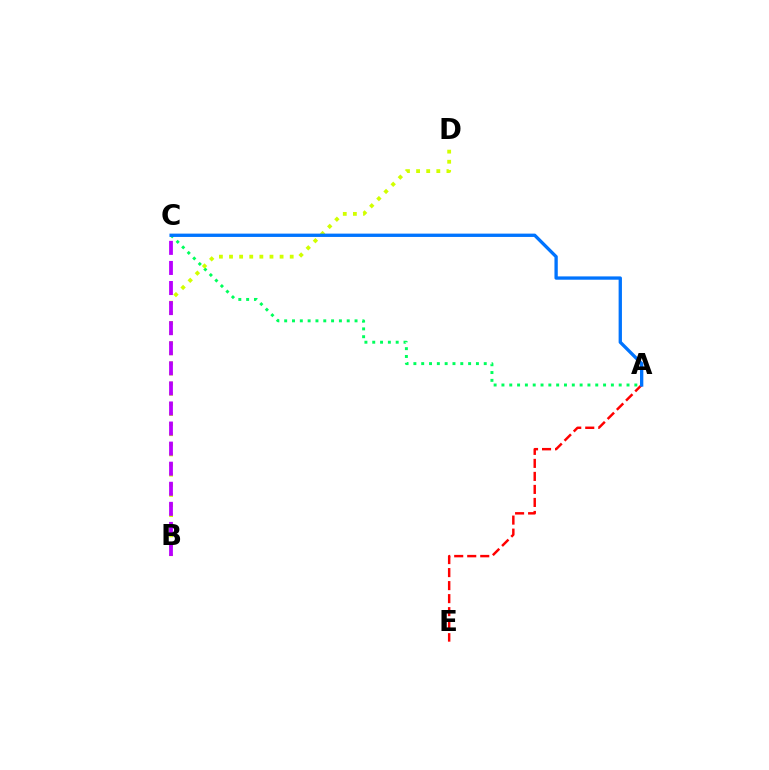{('A', 'C'): [{'color': '#00ff5c', 'line_style': 'dotted', 'thickness': 2.12}, {'color': '#0074ff', 'line_style': 'solid', 'thickness': 2.39}], ('A', 'E'): [{'color': '#ff0000', 'line_style': 'dashed', 'thickness': 1.77}], ('B', 'D'): [{'color': '#d1ff00', 'line_style': 'dotted', 'thickness': 2.75}], ('B', 'C'): [{'color': '#b900ff', 'line_style': 'dashed', 'thickness': 2.73}]}